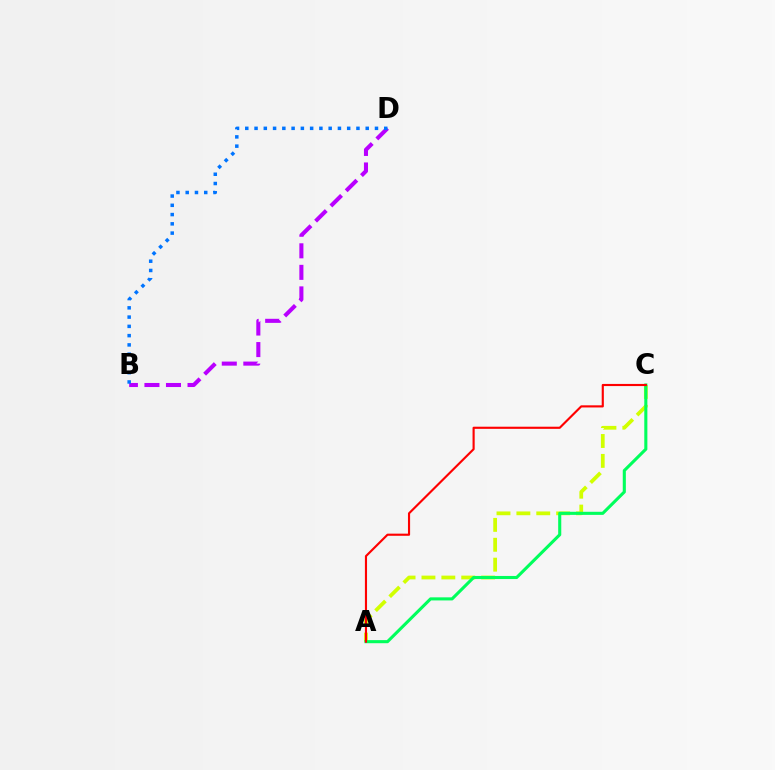{('A', 'C'): [{'color': '#d1ff00', 'line_style': 'dashed', 'thickness': 2.7}, {'color': '#00ff5c', 'line_style': 'solid', 'thickness': 2.22}, {'color': '#ff0000', 'line_style': 'solid', 'thickness': 1.54}], ('B', 'D'): [{'color': '#b900ff', 'line_style': 'dashed', 'thickness': 2.93}, {'color': '#0074ff', 'line_style': 'dotted', 'thickness': 2.52}]}